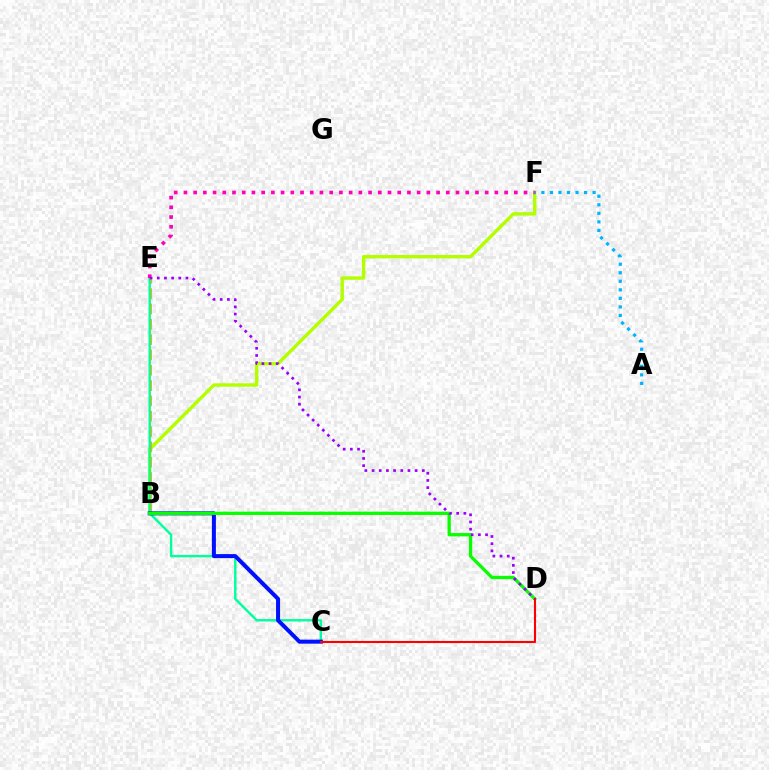{('B', 'F'): [{'color': '#b3ff00', 'line_style': 'solid', 'thickness': 2.44}], ('B', 'E'): [{'color': '#ffa500', 'line_style': 'dashed', 'thickness': 2.08}], ('C', 'E'): [{'color': '#00ff9d', 'line_style': 'solid', 'thickness': 1.73}], ('A', 'F'): [{'color': '#00b5ff', 'line_style': 'dotted', 'thickness': 2.32}], ('B', 'C'): [{'color': '#0010ff', 'line_style': 'solid', 'thickness': 2.89}], ('B', 'D'): [{'color': '#08ff00', 'line_style': 'solid', 'thickness': 2.36}], ('E', 'F'): [{'color': '#ff00bd', 'line_style': 'dotted', 'thickness': 2.64}], ('C', 'D'): [{'color': '#ff0000', 'line_style': 'solid', 'thickness': 1.51}], ('D', 'E'): [{'color': '#9b00ff', 'line_style': 'dotted', 'thickness': 1.95}]}